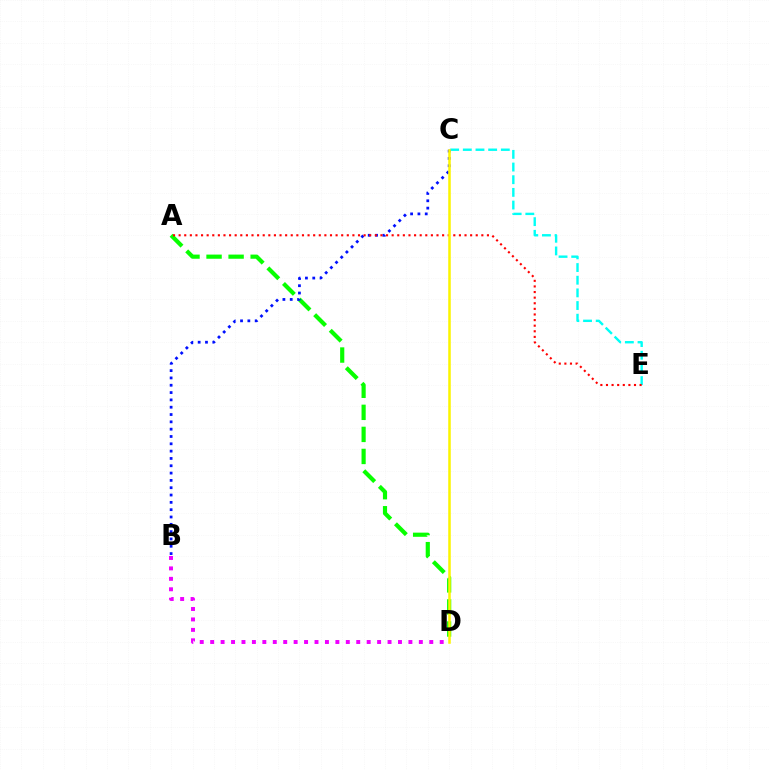{('A', 'D'): [{'color': '#08ff00', 'line_style': 'dashed', 'thickness': 3.0}], ('C', 'E'): [{'color': '#00fff6', 'line_style': 'dashed', 'thickness': 1.72}], ('B', 'D'): [{'color': '#ee00ff', 'line_style': 'dotted', 'thickness': 2.83}], ('B', 'C'): [{'color': '#0010ff', 'line_style': 'dotted', 'thickness': 1.99}], ('A', 'E'): [{'color': '#ff0000', 'line_style': 'dotted', 'thickness': 1.52}], ('C', 'D'): [{'color': '#fcf500', 'line_style': 'solid', 'thickness': 1.82}]}